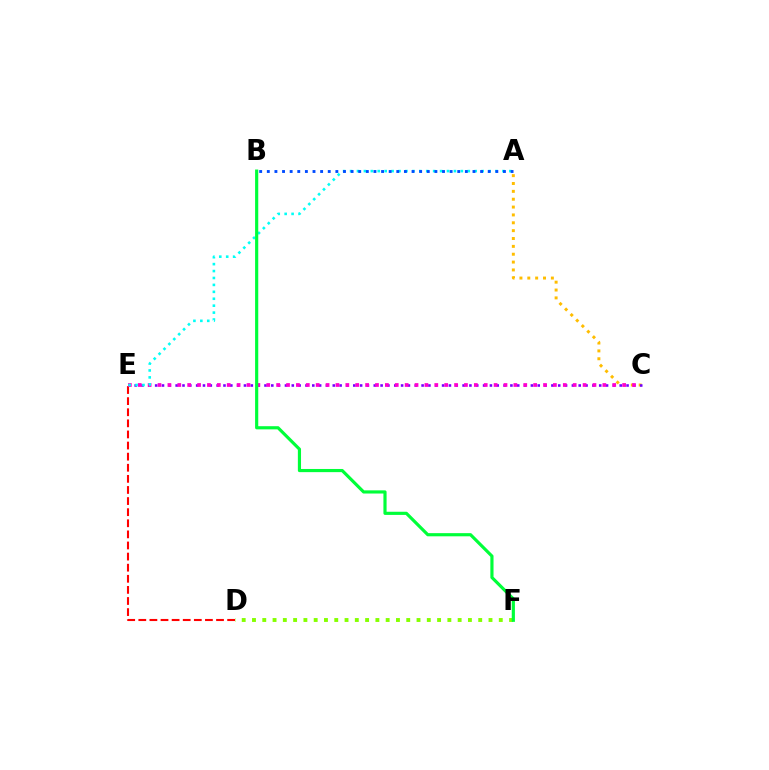{('D', 'E'): [{'color': '#ff0000', 'line_style': 'dashed', 'thickness': 1.51}], ('A', 'C'): [{'color': '#ffbd00', 'line_style': 'dotted', 'thickness': 2.14}], ('C', 'E'): [{'color': '#7200ff', 'line_style': 'dotted', 'thickness': 1.86}, {'color': '#ff00cf', 'line_style': 'dotted', 'thickness': 2.69}], ('D', 'F'): [{'color': '#84ff00', 'line_style': 'dotted', 'thickness': 2.79}], ('A', 'E'): [{'color': '#00fff6', 'line_style': 'dotted', 'thickness': 1.88}], ('A', 'B'): [{'color': '#004bff', 'line_style': 'dotted', 'thickness': 2.07}], ('B', 'F'): [{'color': '#00ff39', 'line_style': 'solid', 'thickness': 2.28}]}